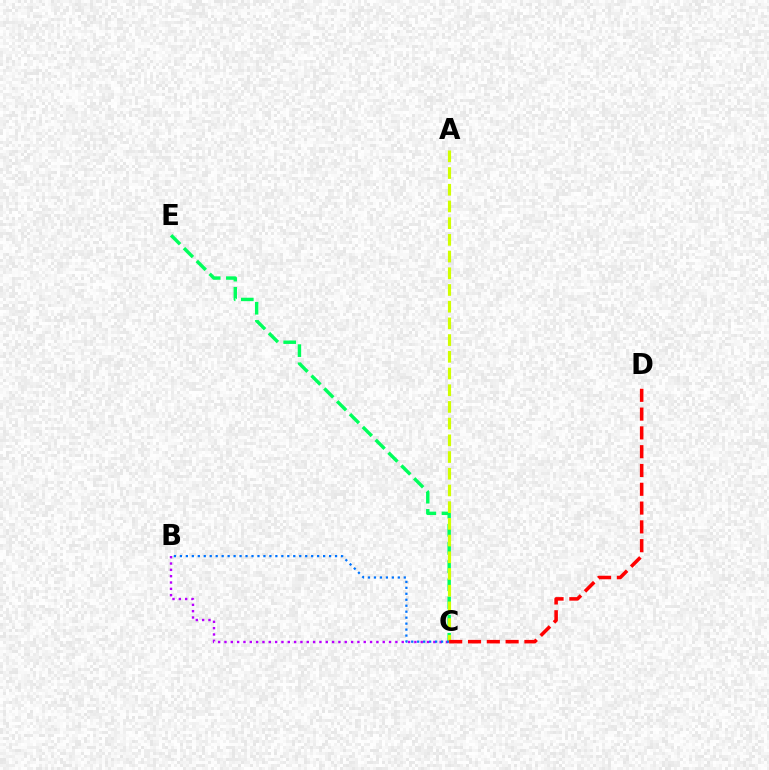{('C', 'E'): [{'color': '#00ff5c', 'line_style': 'dashed', 'thickness': 2.47}], ('B', 'C'): [{'color': '#b900ff', 'line_style': 'dotted', 'thickness': 1.72}, {'color': '#0074ff', 'line_style': 'dotted', 'thickness': 1.62}], ('A', 'C'): [{'color': '#d1ff00', 'line_style': 'dashed', 'thickness': 2.27}], ('C', 'D'): [{'color': '#ff0000', 'line_style': 'dashed', 'thickness': 2.55}]}